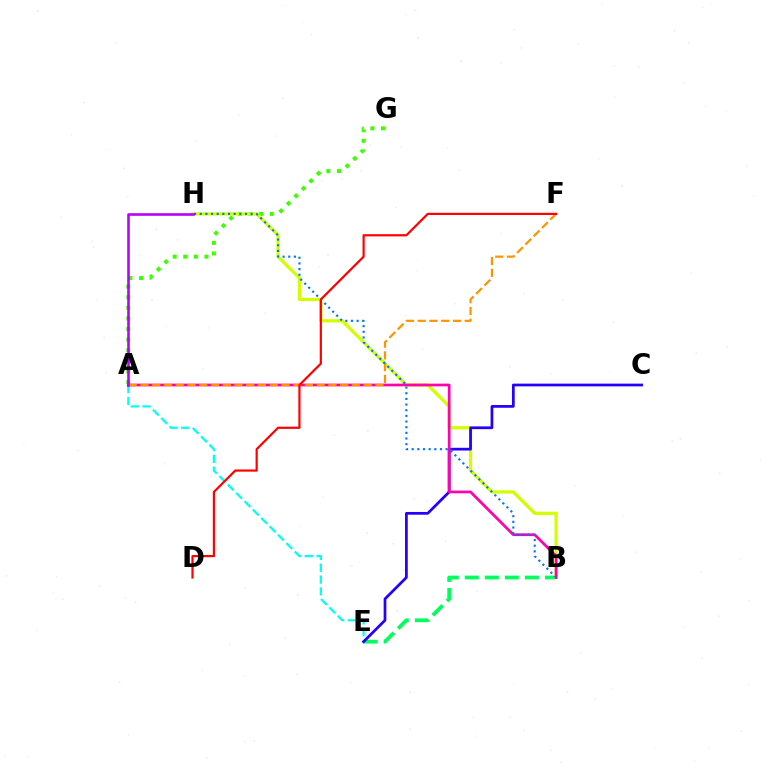{('A', 'E'): [{'color': '#00fff6', 'line_style': 'dashed', 'thickness': 1.61}], ('B', 'E'): [{'color': '#00ff5c', 'line_style': 'dashed', 'thickness': 2.72}], ('A', 'G'): [{'color': '#3dff00', 'line_style': 'dotted', 'thickness': 2.88}], ('B', 'H'): [{'color': '#d1ff00', 'line_style': 'solid', 'thickness': 2.33}, {'color': '#0074ff', 'line_style': 'dotted', 'thickness': 1.54}], ('C', 'E'): [{'color': '#2500ff', 'line_style': 'solid', 'thickness': 1.97}], ('A', 'B'): [{'color': '#ff00ac', 'line_style': 'solid', 'thickness': 1.95}], ('A', 'F'): [{'color': '#ff9400', 'line_style': 'dashed', 'thickness': 1.6}], ('A', 'H'): [{'color': '#b900ff', 'line_style': 'solid', 'thickness': 1.88}], ('D', 'F'): [{'color': '#ff0000', 'line_style': 'solid', 'thickness': 1.58}]}